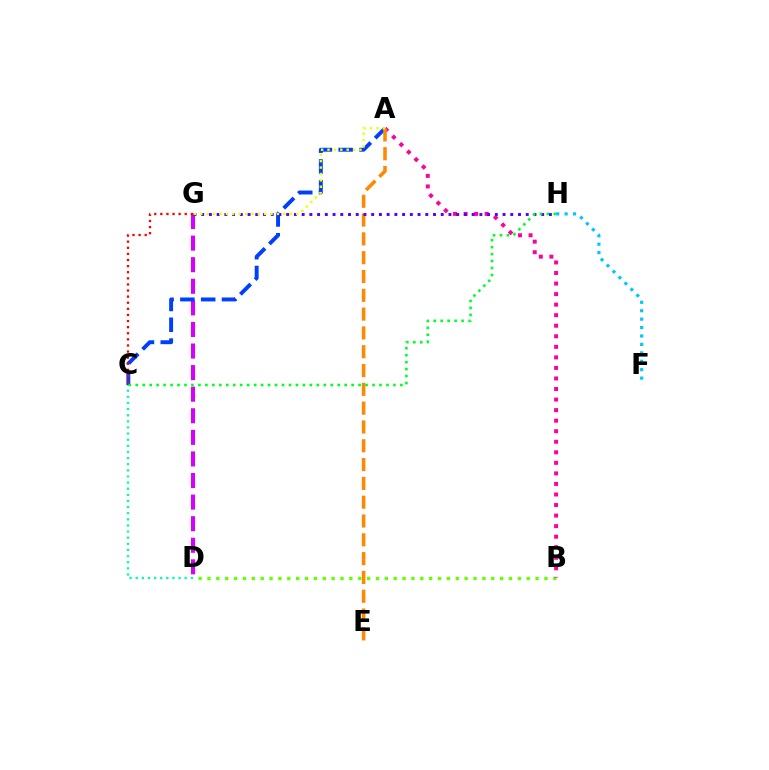{('D', 'G'): [{'color': '#d600ff', 'line_style': 'dashed', 'thickness': 2.93}], ('C', 'D'): [{'color': '#00ffaf', 'line_style': 'dotted', 'thickness': 1.66}], ('B', 'D'): [{'color': '#66ff00', 'line_style': 'dotted', 'thickness': 2.41}], ('A', 'B'): [{'color': '#ff00a0', 'line_style': 'dotted', 'thickness': 2.87}], ('A', 'C'): [{'color': '#003fff', 'line_style': 'dashed', 'thickness': 2.83}], ('A', 'E'): [{'color': '#ff8800', 'line_style': 'dashed', 'thickness': 2.56}], ('G', 'H'): [{'color': '#4f00ff', 'line_style': 'dotted', 'thickness': 2.1}], ('A', 'G'): [{'color': '#eeff00', 'line_style': 'dotted', 'thickness': 1.74}], ('C', 'H'): [{'color': '#00ff27', 'line_style': 'dotted', 'thickness': 1.89}], ('C', 'G'): [{'color': '#ff0000', 'line_style': 'dotted', 'thickness': 1.66}], ('F', 'H'): [{'color': '#00c7ff', 'line_style': 'dotted', 'thickness': 2.29}]}